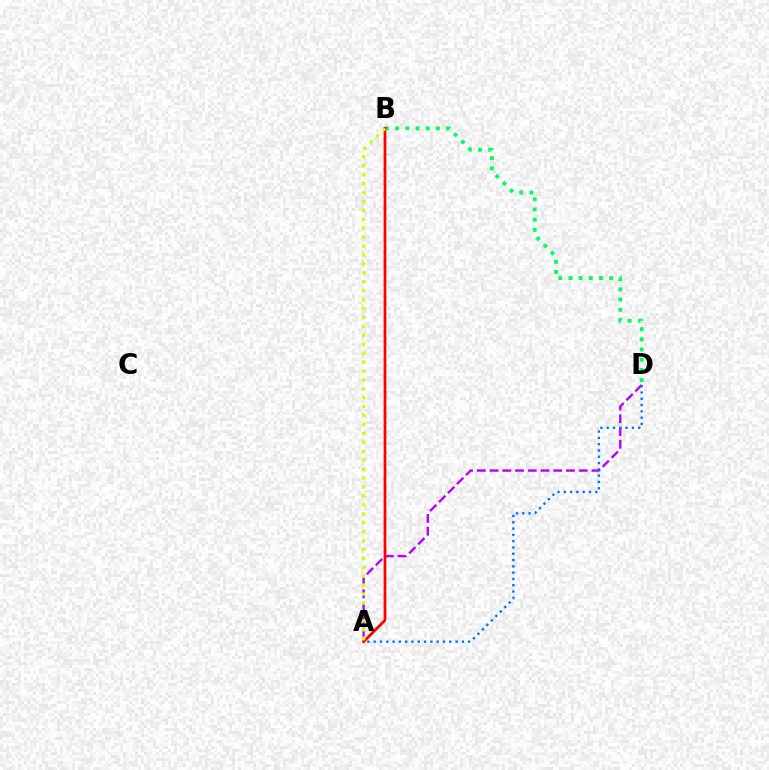{('B', 'D'): [{'color': '#00ff5c', 'line_style': 'dotted', 'thickness': 2.77}], ('A', 'D'): [{'color': '#b900ff', 'line_style': 'dashed', 'thickness': 1.73}, {'color': '#0074ff', 'line_style': 'dotted', 'thickness': 1.71}], ('A', 'B'): [{'color': '#ff0000', 'line_style': 'solid', 'thickness': 1.98}, {'color': '#d1ff00', 'line_style': 'dotted', 'thickness': 2.42}]}